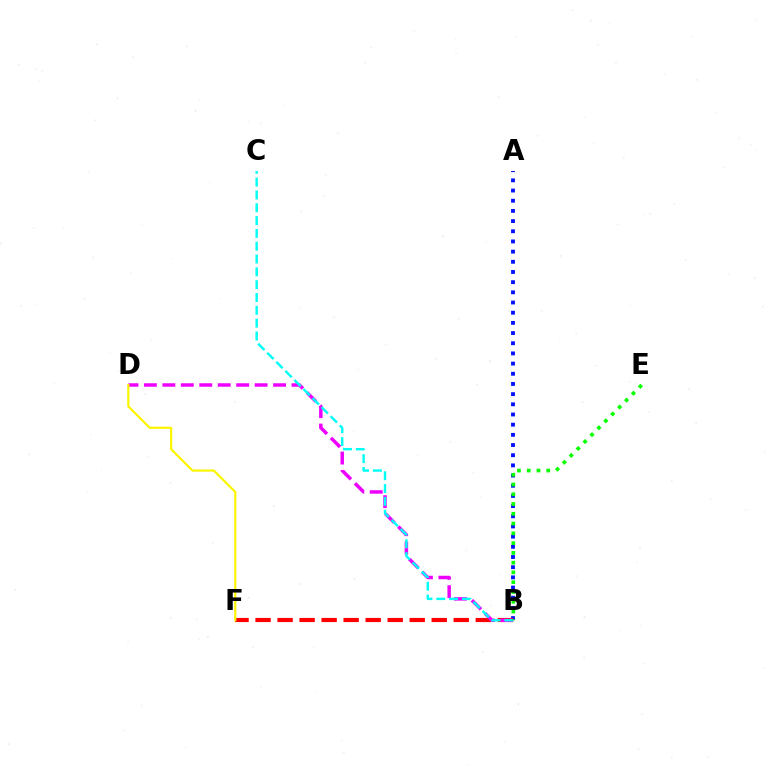{('A', 'B'): [{'color': '#0010ff', 'line_style': 'dotted', 'thickness': 2.77}], ('B', 'F'): [{'color': '#ff0000', 'line_style': 'dashed', 'thickness': 2.99}], ('B', 'D'): [{'color': '#ee00ff', 'line_style': 'dashed', 'thickness': 2.51}], ('B', 'C'): [{'color': '#00fff6', 'line_style': 'dashed', 'thickness': 1.74}], ('B', 'E'): [{'color': '#08ff00', 'line_style': 'dotted', 'thickness': 2.65}], ('D', 'F'): [{'color': '#fcf500', 'line_style': 'solid', 'thickness': 1.59}]}